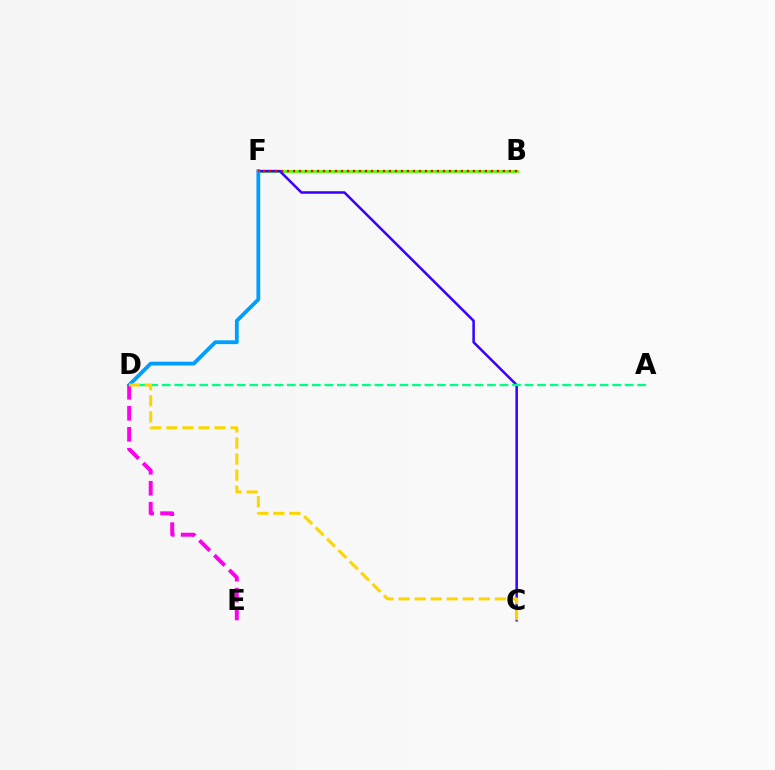{('B', 'F'): [{'color': '#4fff00', 'line_style': 'solid', 'thickness': 2.01}, {'color': '#ff0000', 'line_style': 'dotted', 'thickness': 1.63}], ('C', 'F'): [{'color': '#3700ff', 'line_style': 'solid', 'thickness': 1.81}], ('D', 'F'): [{'color': '#009eff', 'line_style': 'solid', 'thickness': 2.74}], ('D', 'E'): [{'color': '#ff00ed', 'line_style': 'dashed', 'thickness': 2.85}], ('A', 'D'): [{'color': '#00ff86', 'line_style': 'dashed', 'thickness': 1.7}], ('C', 'D'): [{'color': '#ffd500', 'line_style': 'dashed', 'thickness': 2.18}]}